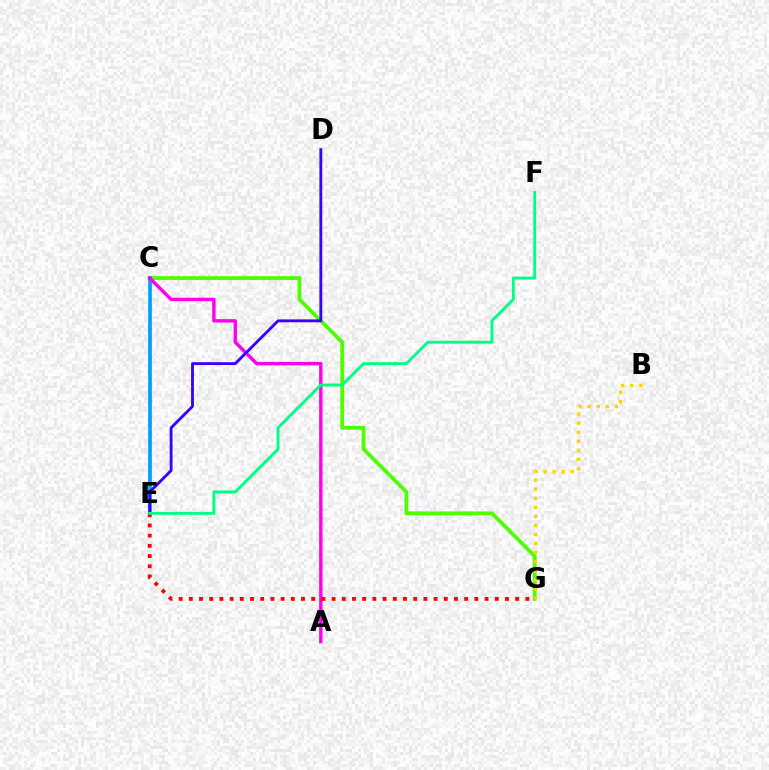{('C', 'G'): [{'color': '#4fff00', 'line_style': 'solid', 'thickness': 2.73}], ('C', 'E'): [{'color': '#009eff', 'line_style': 'solid', 'thickness': 2.65}], ('A', 'C'): [{'color': '#ff00ed', 'line_style': 'solid', 'thickness': 2.44}], ('D', 'E'): [{'color': '#3700ff', 'line_style': 'solid', 'thickness': 2.05}], ('B', 'G'): [{'color': '#ffd500', 'line_style': 'dotted', 'thickness': 2.47}], ('E', 'G'): [{'color': '#ff0000', 'line_style': 'dotted', 'thickness': 2.77}], ('E', 'F'): [{'color': '#00ff86', 'line_style': 'solid', 'thickness': 2.09}]}